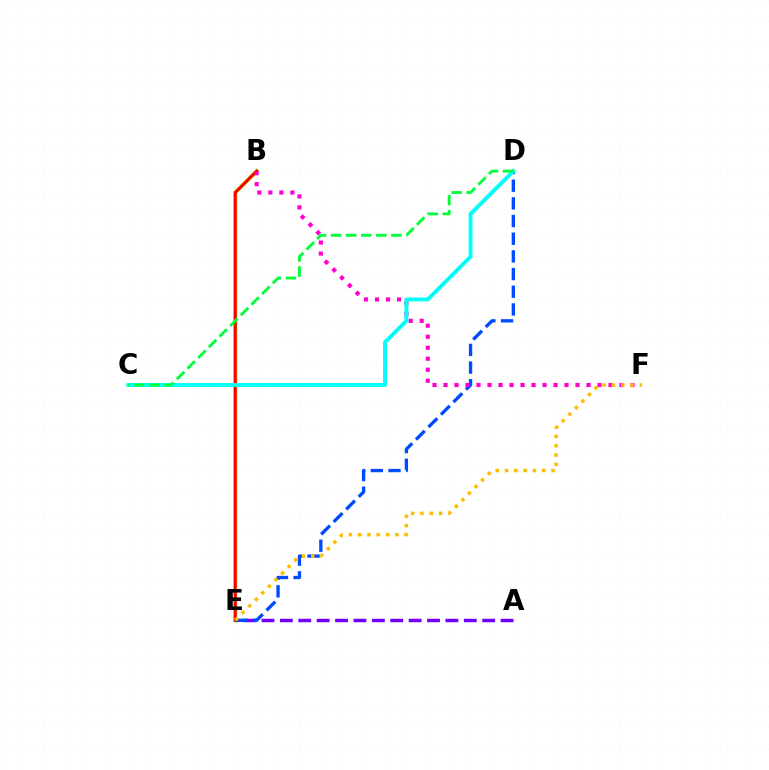{('B', 'E'): [{'color': '#84ff00', 'line_style': 'solid', 'thickness': 2.84}, {'color': '#ff0000', 'line_style': 'solid', 'thickness': 2.17}], ('A', 'E'): [{'color': '#7200ff', 'line_style': 'dashed', 'thickness': 2.5}], ('D', 'E'): [{'color': '#004bff', 'line_style': 'dashed', 'thickness': 2.4}], ('B', 'F'): [{'color': '#ff00cf', 'line_style': 'dotted', 'thickness': 2.99}], ('C', 'D'): [{'color': '#00fff6', 'line_style': 'solid', 'thickness': 2.8}, {'color': '#00ff39', 'line_style': 'dashed', 'thickness': 2.05}], ('E', 'F'): [{'color': '#ffbd00', 'line_style': 'dotted', 'thickness': 2.53}]}